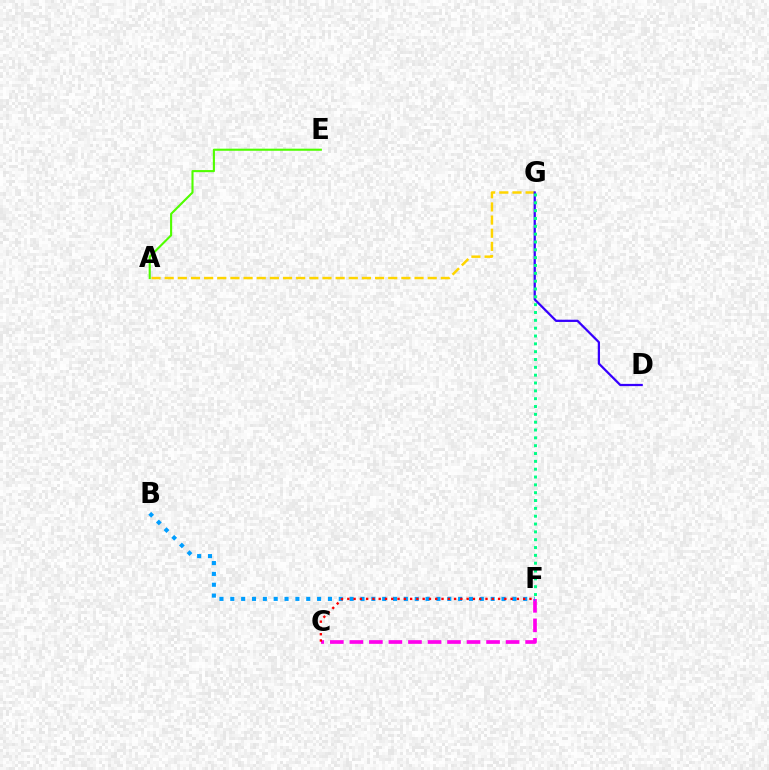{('A', 'G'): [{'color': '#ffd500', 'line_style': 'dashed', 'thickness': 1.79}], ('A', 'E'): [{'color': '#4fff00', 'line_style': 'solid', 'thickness': 1.52}], ('D', 'G'): [{'color': '#3700ff', 'line_style': 'solid', 'thickness': 1.62}], ('C', 'F'): [{'color': '#ff00ed', 'line_style': 'dashed', 'thickness': 2.65}, {'color': '#ff0000', 'line_style': 'dotted', 'thickness': 1.71}], ('B', 'F'): [{'color': '#009eff', 'line_style': 'dotted', 'thickness': 2.95}], ('F', 'G'): [{'color': '#00ff86', 'line_style': 'dotted', 'thickness': 2.13}]}